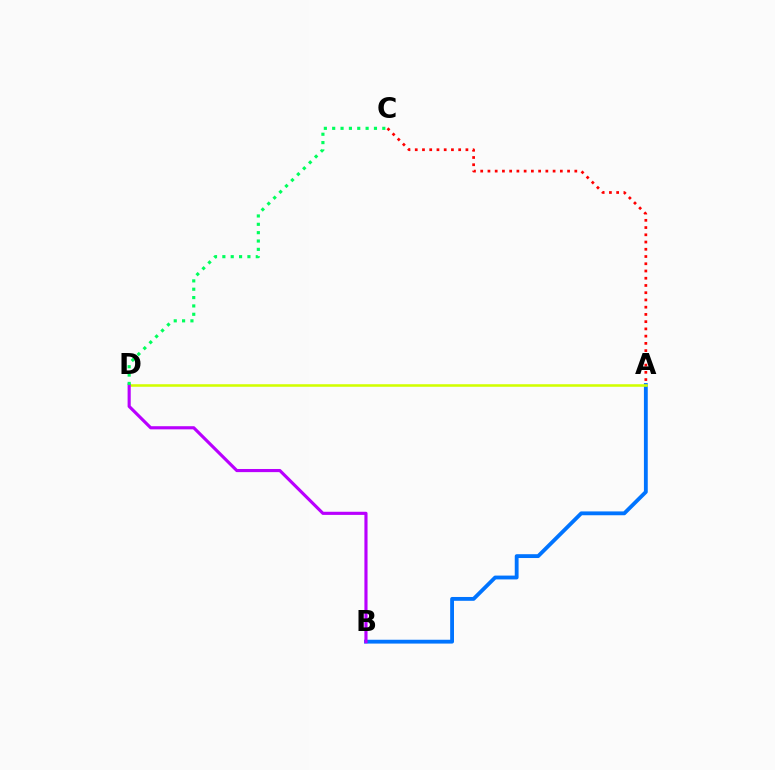{('A', 'B'): [{'color': '#0074ff', 'line_style': 'solid', 'thickness': 2.76}], ('A', 'D'): [{'color': '#d1ff00', 'line_style': 'solid', 'thickness': 1.84}], ('B', 'D'): [{'color': '#b900ff', 'line_style': 'solid', 'thickness': 2.26}], ('C', 'D'): [{'color': '#00ff5c', 'line_style': 'dotted', 'thickness': 2.27}], ('A', 'C'): [{'color': '#ff0000', 'line_style': 'dotted', 'thickness': 1.97}]}